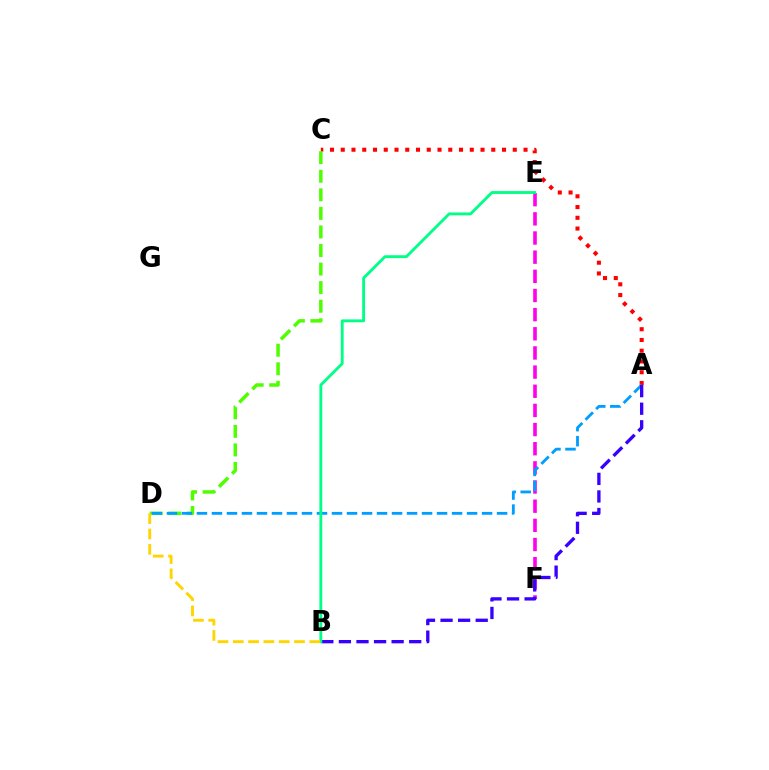{('A', 'C'): [{'color': '#ff0000', 'line_style': 'dotted', 'thickness': 2.92}], ('C', 'D'): [{'color': '#4fff00', 'line_style': 'dashed', 'thickness': 2.52}], ('E', 'F'): [{'color': '#ff00ed', 'line_style': 'dashed', 'thickness': 2.6}], ('A', 'D'): [{'color': '#009eff', 'line_style': 'dashed', 'thickness': 2.04}], ('A', 'B'): [{'color': '#3700ff', 'line_style': 'dashed', 'thickness': 2.39}], ('B', 'E'): [{'color': '#00ff86', 'line_style': 'solid', 'thickness': 2.06}], ('B', 'D'): [{'color': '#ffd500', 'line_style': 'dashed', 'thickness': 2.08}]}